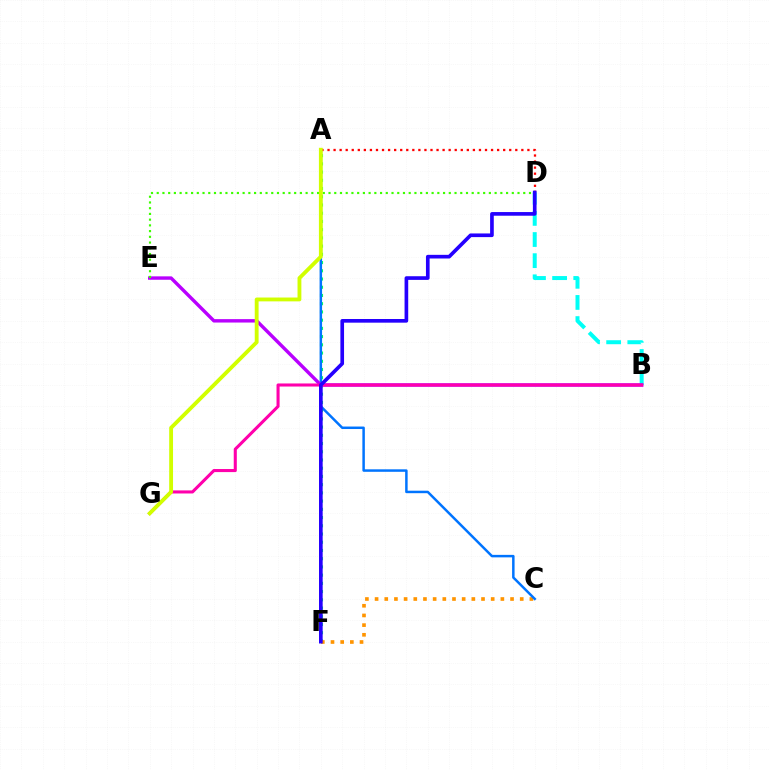{('A', 'D'): [{'color': '#ff0000', 'line_style': 'dotted', 'thickness': 1.65}], ('A', 'F'): [{'color': '#00ff5c', 'line_style': 'dotted', 'thickness': 2.23}], ('C', 'F'): [{'color': '#ff9400', 'line_style': 'dotted', 'thickness': 2.63}], ('B', 'D'): [{'color': '#00fff6', 'line_style': 'dashed', 'thickness': 2.87}], ('A', 'C'): [{'color': '#0074ff', 'line_style': 'solid', 'thickness': 1.79}], ('B', 'E'): [{'color': '#b900ff', 'line_style': 'solid', 'thickness': 2.45}], ('D', 'E'): [{'color': '#3dff00', 'line_style': 'dotted', 'thickness': 1.56}], ('B', 'G'): [{'color': '#ff00ac', 'line_style': 'solid', 'thickness': 2.21}], ('A', 'G'): [{'color': '#d1ff00', 'line_style': 'solid', 'thickness': 2.77}], ('D', 'F'): [{'color': '#2500ff', 'line_style': 'solid', 'thickness': 2.64}]}